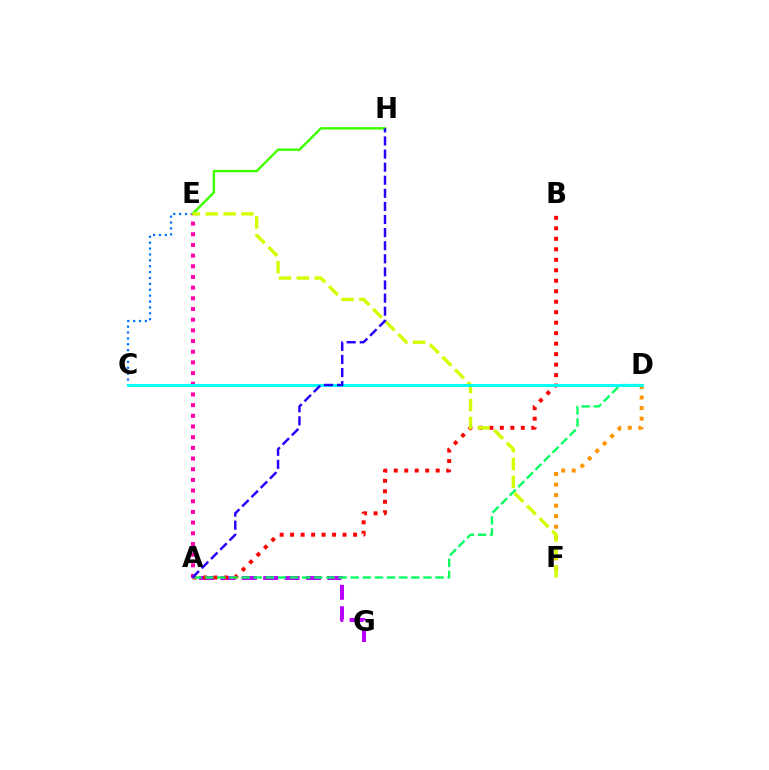{('A', 'G'): [{'color': '#b900ff', 'line_style': 'dashed', 'thickness': 2.91}], ('A', 'B'): [{'color': '#ff0000', 'line_style': 'dotted', 'thickness': 2.85}], ('C', 'E'): [{'color': '#0074ff', 'line_style': 'dotted', 'thickness': 1.6}], ('A', 'D'): [{'color': '#00ff5c', 'line_style': 'dashed', 'thickness': 1.65}], ('E', 'H'): [{'color': '#3dff00', 'line_style': 'solid', 'thickness': 1.74}], ('D', 'F'): [{'color': '#ff9400', 'line_style': 'dotted', 'thickness': 2.86}], ('A', 'E'): [{'color': '#ff00ac', 'line_style': 'dotted', 'thickness': 2.9}], ('E', 'F'): [{'color': '#d1ff00', 'line_style': 'dashed', 'thickness': 2.42}], ('C', 'D'): [{'color': '#00fff6', 'line_style': 'solid', 'thickness': 2.09}], ('A', 'H'): [{'color': '#2500ff', 'line_style': 'dashed', 'thickness': 1.78}]}